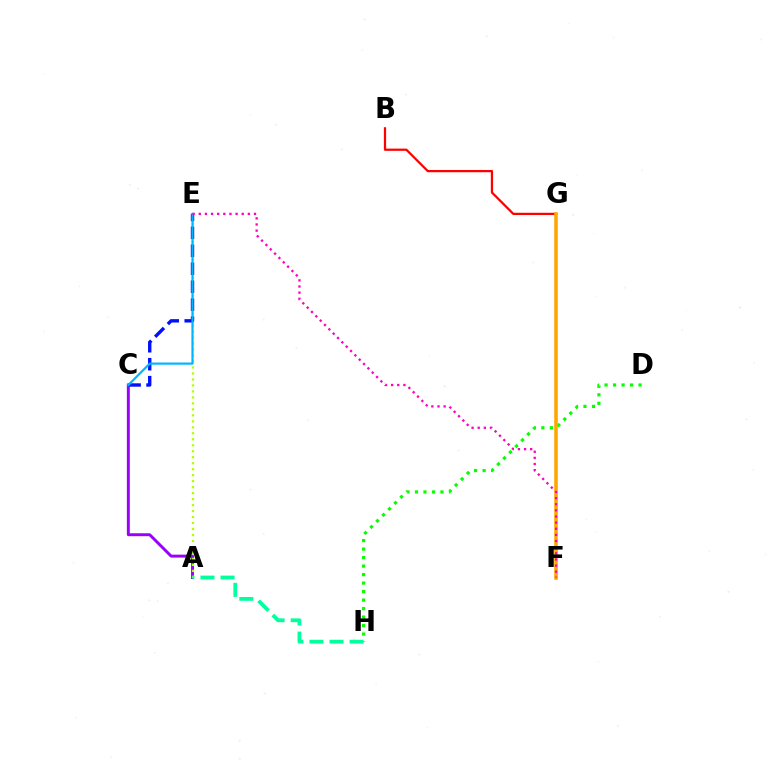{('A', 'C'): [{'color': '#9b00ff', 'line_style': 'solid', 'thickness': 2.12}], ('A', 'E'): [{'color': '#b3ff00', 'line_style': 'dotted', 'thickness': 1.63}], ('B', 'G'): [{'color': '#ff0000', 'line_style': 'solid', 'thickness': 1.62}], ('D', 'H'): [{'color': '#08ff00', 'line_style': 'dotted', 'thickness': 2.31}], ('F', 'G'): [{'color': '#ffa500', 'line_style': 'solid', 'thickness': 2.56}], ('A', 'H'): [{'color': '#00ff9d', 'line_style': 'dashed', 'thickness': 2.73}], ('C', 'E'): [{'color': '#0010ff', 'line_style': 'dashed', 'thickness': 2.44}, {'color': '#00b5ff', 'line_style': 'solid', 'thickness': 1.57}], ('E', 'F'): [{'color': '#ff00bd', 'line_style': 'dotted', 'thickness': 1.67}]}